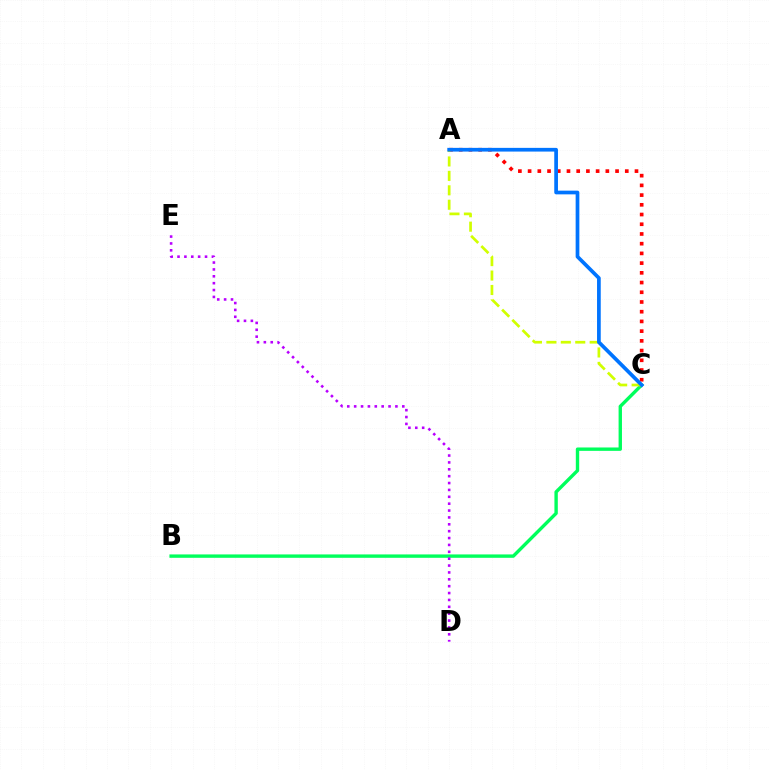{('B', 'C'): [{'color': '#00ff5c', 'line_style': 'solid', 'thickness': 2.43}], ('A', 'C'): [{'color': '#ff0000', 'line_style': 'dotted', 'thickness': 2.64}, {'color': '#d1ff00', 'line_style': 'dashed', 'thickness': 1.96}, {'color': '#0074ff', 'line_style': 'solid', 'thickness': 2.67}], ('D', 'E'): [{'color': '#b900ff', 'line_style': 'dotted', 'thickness': 1.87}]}